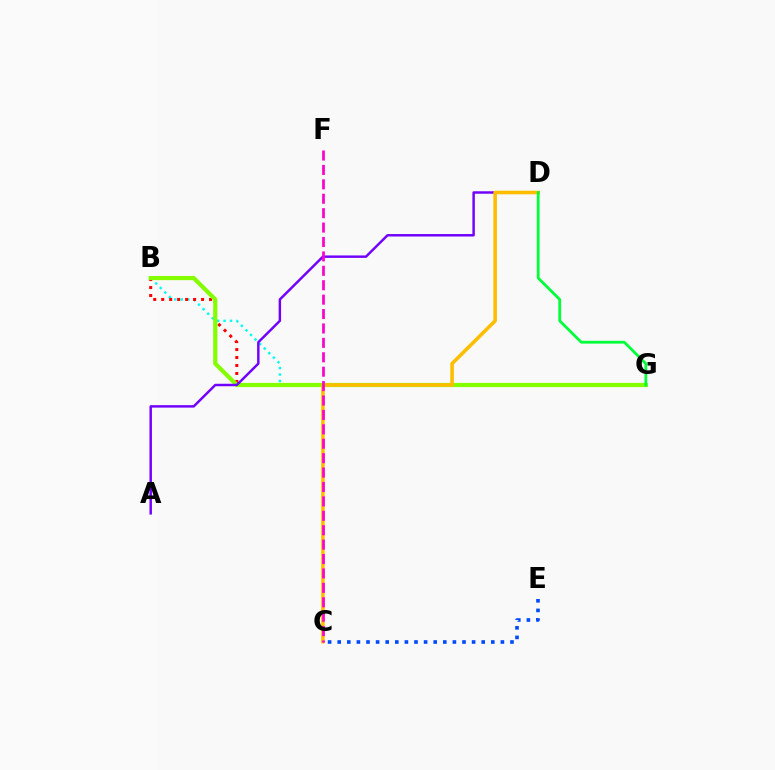{('B', 'G'): [{'color': '#00fff6', 'line_style': 'dotted', 'thickness': 1.75}, {'color': '#ff0000', 'line_style': 'dotted', 'thickness': 2.17}, {'color': '#84ff00', 'line_style': 'solid', 'thickness': 3.0}], ('A', 'D'): [{'color': '#7200ff', 'line_style': 'solid', 'thickness': 1.77}], ('C', 'E'): [{'color': '#004bff', 'line_style': 'dotted', 'thickness': 2.61}], ('C', 'D'): [{'color': '#ffbd00', 'line_style': 'solid', 'thickness': 2.57}], ('D', 'G'): [{'color': '#00ff39', 'line_style': 'solid', 'thickness': 2.0}], ('C', 'F'): [{'color': '#ff00cf', 'line_style': 'dashed', 'thickness': 1.96}]}